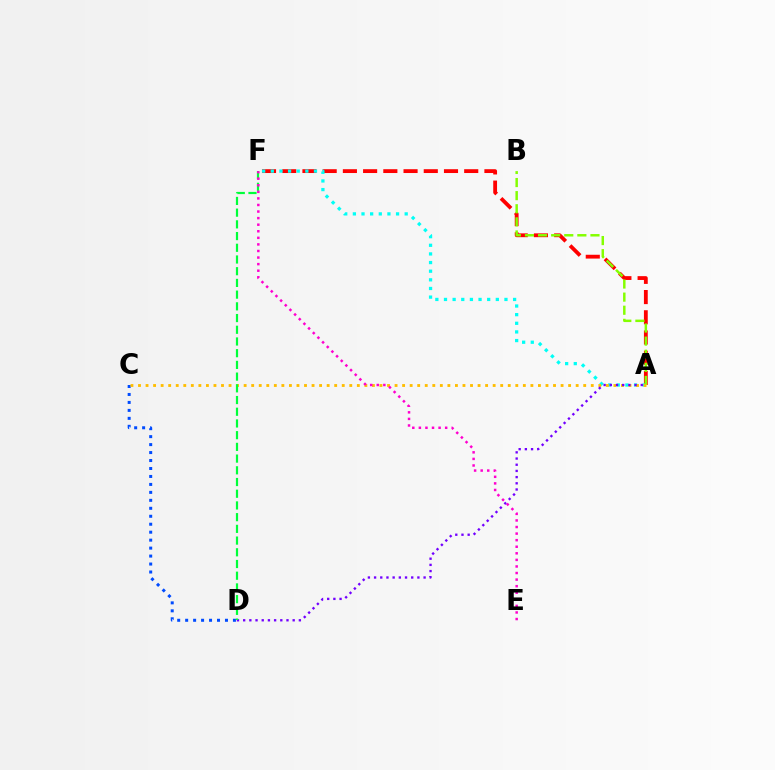{('C', 'D'): [{'color': '#004bff', 'line_style': 'dotted', 'thickness': 2.16}], ('A', 'F'): [{'color': '#ff0000', 'line_style': 'dashed', 'thickness': 2.75}, {'color': '#00fff6', 'line_style': 'dotted', 'thickness': 2.35}], ('A', 'B'): [{'color': '#84ff00', 'line_style': 'dashed', 'thickness': 1.78}], ('A', 'C'): [{'color': '#ffbd00', 'line_style': 'dotted', 'thickness': 2.05}], ('A', 'D'): [{'color': '#7200ff', 'line_style': 'dotted', 'thickness': 1.68}], ('D', 'F'): [{'color': '#00ff39', 'line_style': 'dashed', 'thickness': 1.59}], ('E', 'F'): [{'color': '#ff00cf', 'line_style': 'dotted', 'thickness': 1.79}]}